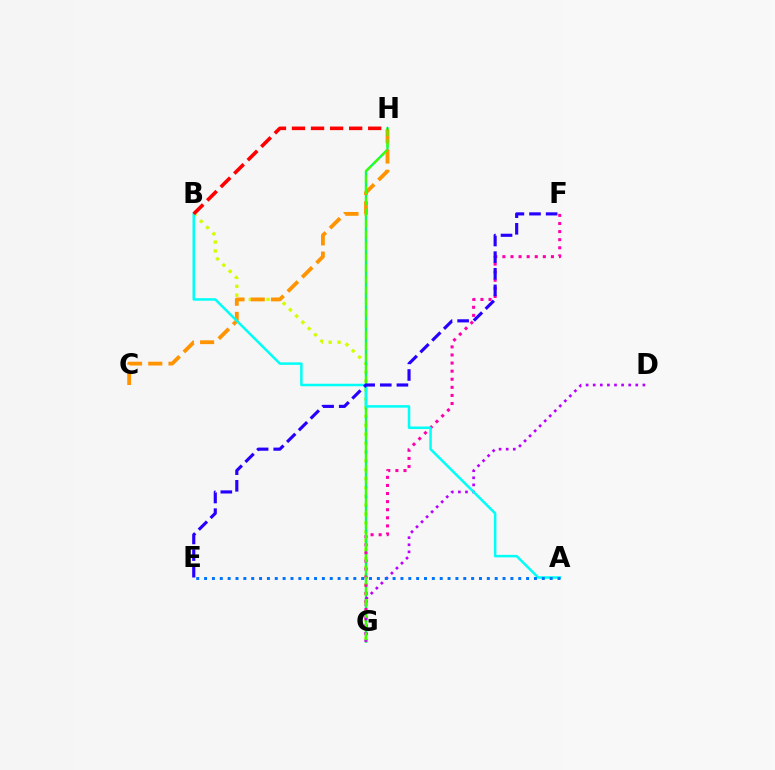{('B', 'G'): [{'color': '#d1ff00', 'line_style': 'dotted', 'thickness': 2.41}], ('G', 'H'): [{'color': '#00ff5c', 'line_style': 'solid', 'thickness': 1.67}, {'color': '#3dff00', 'line_style': 'dashed', 'thickness': 1.52}], ('C', 'H'): [{'color': '#ff9400', 'line_style': 'dashed', 'thickness': 2.75}], ('F', 'G'): [{'color': '#ff00ac', 'line_style': 'dotted', 'thickness': 2.2}], ('D', 'G'): [{'color': '#b900ff', 'line_style': 'dotted', 'thickness': 1.93}], ('A', 'B'): [{'color': '#00fff6', 'line_style': 'solid', 'thickness': 1.81}], ('A', 'E'): [{'color': '#0074ff', 'line_style': 'dotted', 'thickness': 2.13}], ('E', 'F'): [{'color': '#2500ff', 'line_style': 'dashed', 'thickness': 2.26}], ('B', 'H'): [{'color': '#ff0000', 'line_style': 'dashed', 'thickness': 2.59}]}